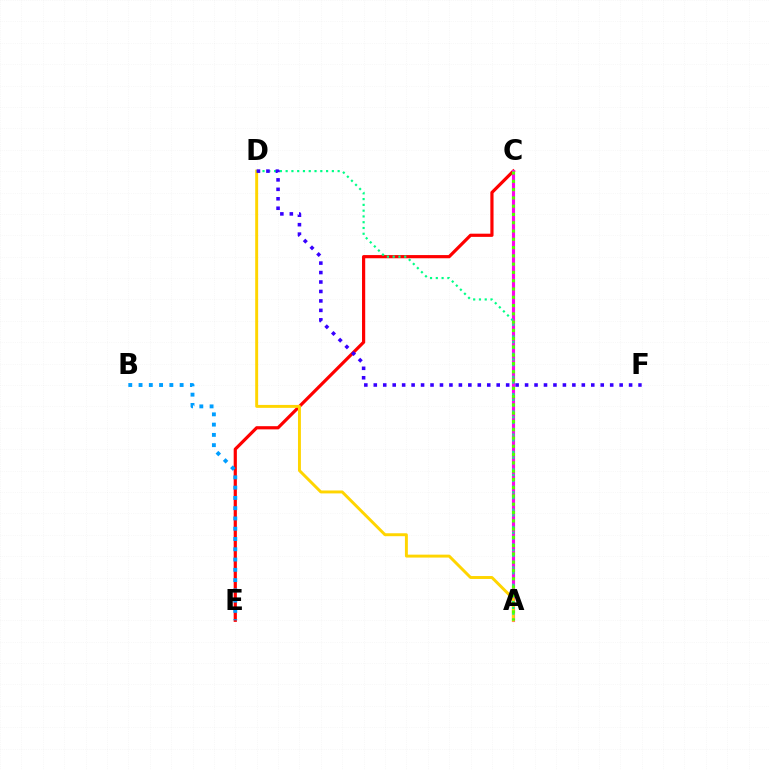{('C', 'E'): [{'color': '#ff0000', 'line_style': 'solid', 'thickness': 2.3}], ('B', 'E'): [{'color': '#009eff', 'line_style': 'dotted', 'thickness': 2.79}], ('A', 'C'): [{'color': '#ff00ed', 'line_style': 'solid', 'thickness': 2.24}, {'color': '#4fff00', 'line_style': 'dotted', 'thickness': 2.25}], ('A', 'D'): [{'color': '#ffd500', 'line_style': 'solid', 'thickness': 2.11}, {'color': '#00ff86', 'line_style': 'dotted', 'thickness': 1.57}], ('D', 'F'): [{'color': '#3700ff', 'line_style': 'dotted', 'thickness': 2.57}]}